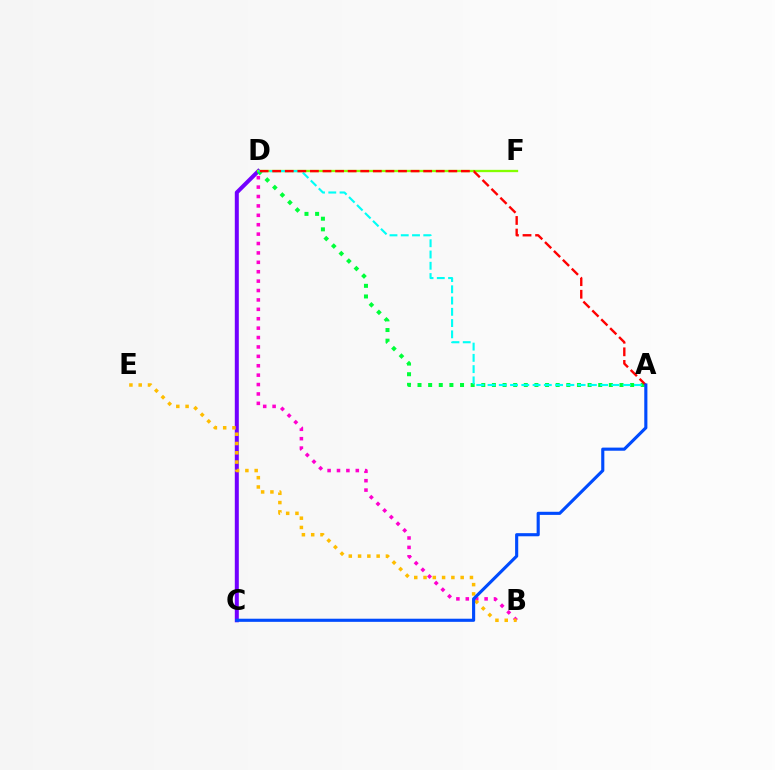{('C', 'D'): [{'color': '#7200ff', 'line_style': 'solid', 'thickness': 2.88}], ('B', 'D'): [{'color': '#ff00cf', 'line_style': 'dotted', 'thickness': 2.55}], ('D', 'F'): [{'color': '#84ff00', 'line_style': 'solid', 'thickness': 1.66}], ('B', 'E'): [{'color': '#ffbd00', 'line_style': 'dotted', 'thickness': 2.52}], ('A', 'D'): [{'color': '#00ff39', 'line_style': 'dotted', 'thickness': 2.89}, {'color': '#00fff6', 'line_style': 'dashed', 'thickness': 1.53}, {'color': '#ff0000', 'line_style': 'dashed', 'thickness': 1.71}], ('A', 'C'): [{'color': '#004bff', 'line_style': 'solid', 'thickness': 2.25}]}